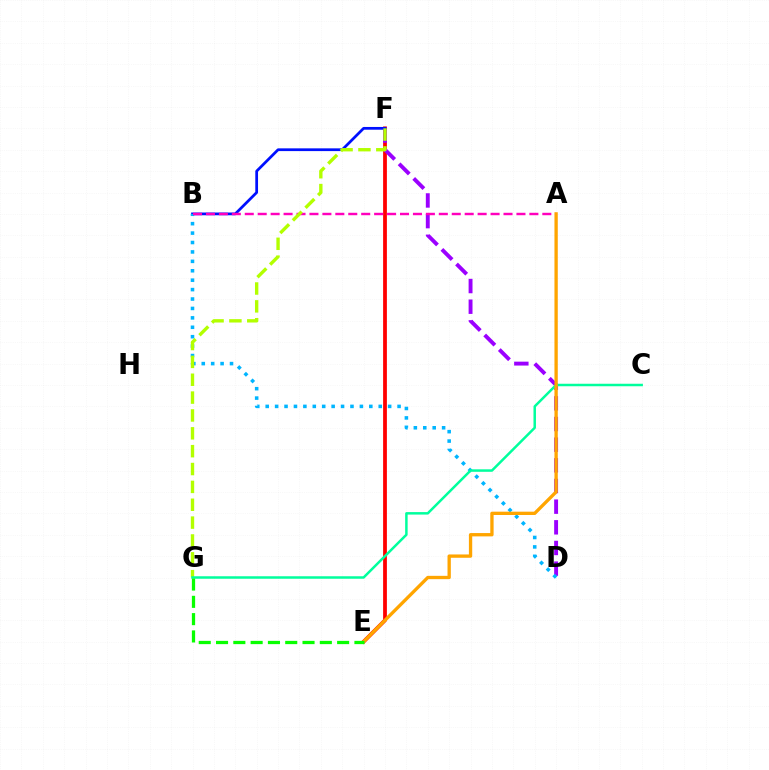{('E', 'F'): [{'color': '#ff0000', 'line_style': 'solid', 'thickness': 2.72}], ('D', 'F'): [{'color': '#9b00ff', 'line_style': 'dashed', 'thickness': 2.81}], ('B', 'F'): [{'color': '#0010ff', 'line_style': 'solid', 'thickness': 1.98}], ('B', 'D'): [{'color': '#00b5ff', 'line_style': 'dotted', 'thickness': 2.56}], ('A', 'B'): [{'color': '#ff00bd', 'line_style': 'dashed', 'thickness': 1.76}], ('F', 'G'): [{'color': '#b3ff00', 'line_style': 'dashed', 'thickness': 2.43}], ('C', 'G'): [{'color': '#00ff9d', 'line_style': 'solid', 'thickness': 1.79}], ('A', 'E'): [{'color': '#ffa500', 'line_style': 'solid', 'thickness': 2.39}], ('E', 'G'): [{'color': '#08ff00', 'line_style': 'dashed', 'thickness': 2.35}]}